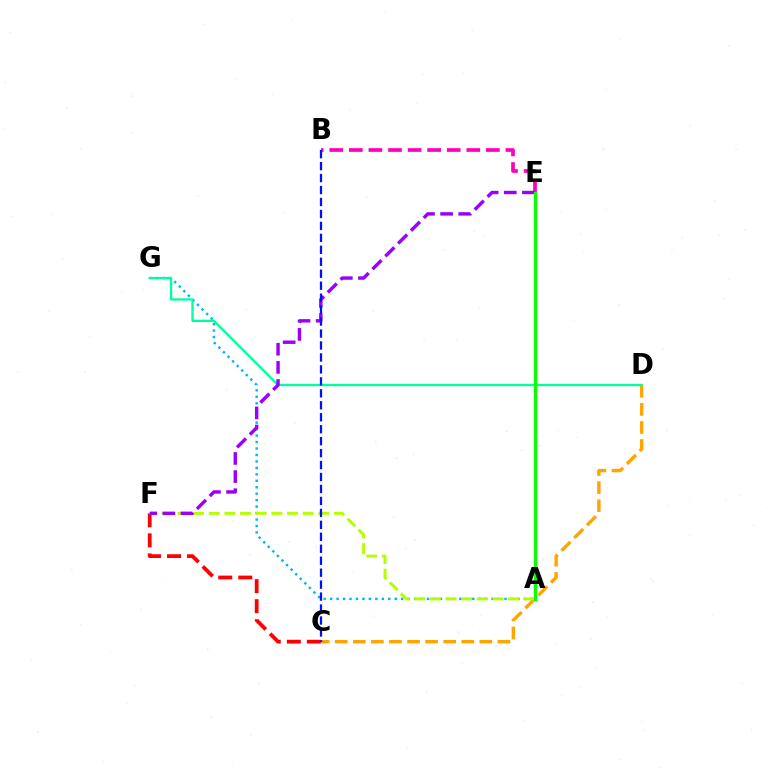{('A', 'G'): [{'color': '#00b5ff', 'line_style': 'dotted', 'thickness': 1.75}], ('C', 'D'): [{'color': '#ffa500', 'line_style': 'dashed', 'thickness': 2.46}], ('C', 'F'): [{'color': '#ff0000', 'line_style': 'dashed', 'thickness': 2.72}], ('A', 'F'): [{'color': '#b3ff00', 'line_style': 'dashed', 'thickness': 2.13}], ('D', 'G'): [{'color': '#00ff9d', 'line_style': 'solid', 'thickness': 1.66}], ('B', 'E'): [{'color': '#ff00bd', 'line_style': 'dashed', 'thickness': 2.66}], ('E', 'F'): [{'color': '#9b00ff', 'line_style': 'dashed', 'thickness': 2.46}], ('A', 'E'): [{'color': '#08ff00', 'line_style': 'solid', 'thickness': 2.39}], ('B', 'C'): [{'color': '#0010ff', 'line_style': 'dashed', 'thickness': 1.62}]}